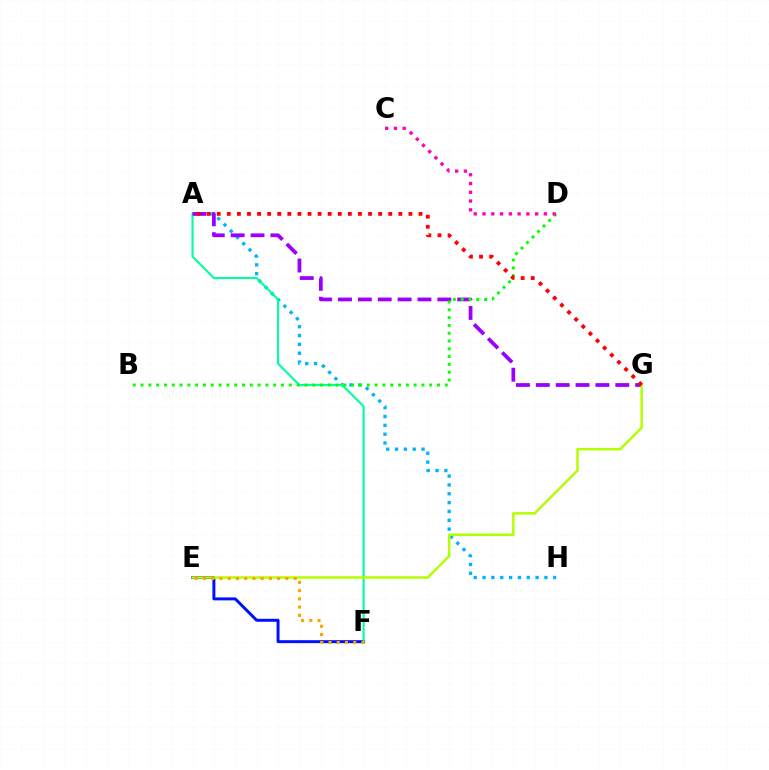{('E', 'F'): [{'color': '#0010ff', 'line_style': 'solid', 'thickness': 2.15}, {'color': '#ffa500', 'line_style': 'dotted', 'thickness': 2.24}], ('A', 'H'): [{'color': '#00b5ff', 'line_style': 'dotted', 'thickness': 2.4}], ('A', 'F'): [{'color': '#00ff9d', 'line_style': 'solid', 'thickness': 1.52}], ('A', 'G'): [{'color': '#9b00ff', 'line_style': 'dashed', 'thickness': 2.7}, {'color': '#ff0000', 'line_style': 'dotted', 'thickness': 2.74}], ('B', 'D'): [{'color': '#08ff00', 'line_style': 'dotted', 'thickness': 2.12}], ('C', 'D'): [{'color': '#ff00bd', 'line_style': 'dotted', 'thickness': 2.38}], ('E', 'G'): [{'color': '#b3ff00', 'line_style': 'solid', 'thickness': 1.79}]}